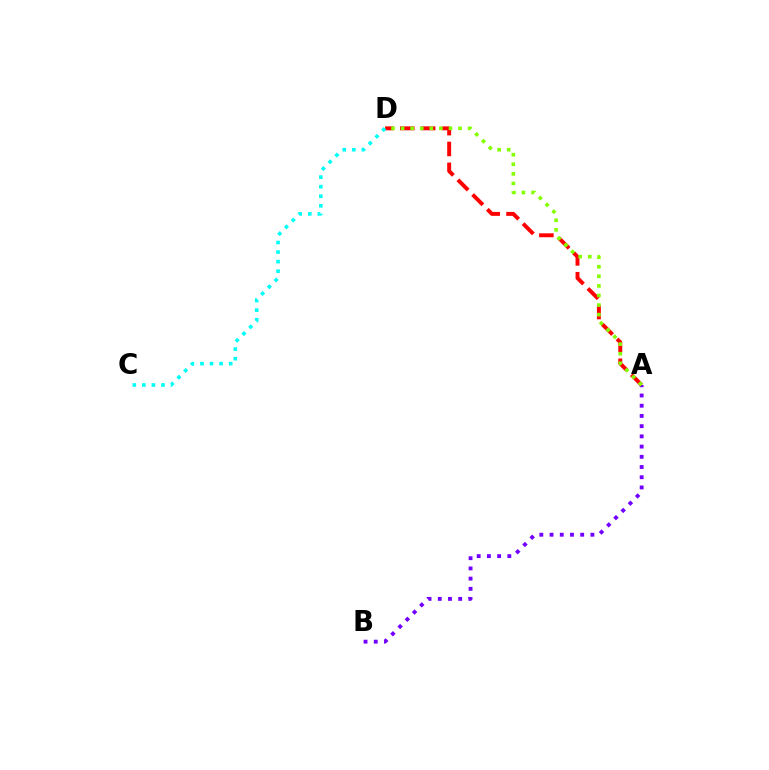{('A', 'B'): [{'color': '#7200ff', 'line_style': 'dotted', 'thickness': 2.78}], ('A', 'D'): [{'color': '#ff0000', 'line_style': 'dashed', 'thickness': 2.83}, {'color': '#84ff00', 'line_style': 'dotted', 'thickness': 2.6}], ('C', 'D'): [{'color': '#00fff6', 'line_style': 'dotted', 'thickness': 2.6}]}